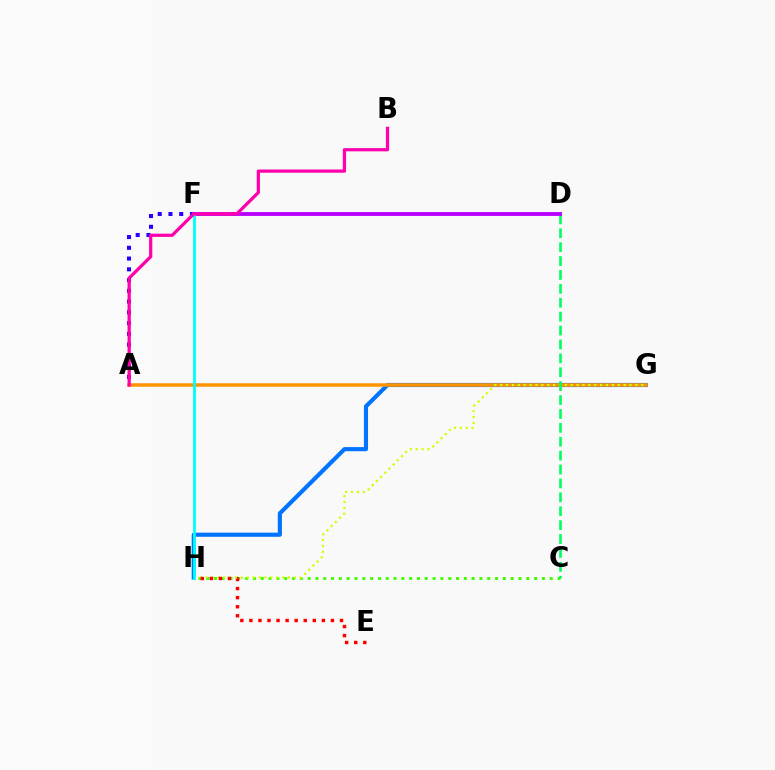{('C', 'H'): [{'color': '#3dff00', 'line_style': 'dotted', 'thickness': 2.12}], ('G', 'H'): [{'color': '#0074ff', 'line_style': 'solid', 'thickness': 2.97}, {'color': '#d1ff00', 'line_style': 'dotted', 'thickness': 1.6}], ('A', 'G'): [{'color': '#ff9400', 'line_style': 'solid', 'thickness': 2.52}], ('C', 'D'): [{'color': '#00ff5c', 'line_style': 'dashed', 'thickness': 1.89}], ('A', 'F'): [{'color': '#2500ff', 'line_style': 'dotted', 'thickness': 2.92}], ('D', 'F'): [{'color': '#b900ff', 'line_style': 'solid', 'thickness': 2.77}], ('E', 'H'): [{'color': '#ff0000', 'line_style': 'dotted', 'thickness': 2.46}], ('F', 'H'): [{'color': '#00fff6', 'line_style': 'solid', 'thickness': 2.03}], ('A', 'B'): [{'color': '#ff00ac', 'line_style': 'solid', 'thickness': 2.33}]}